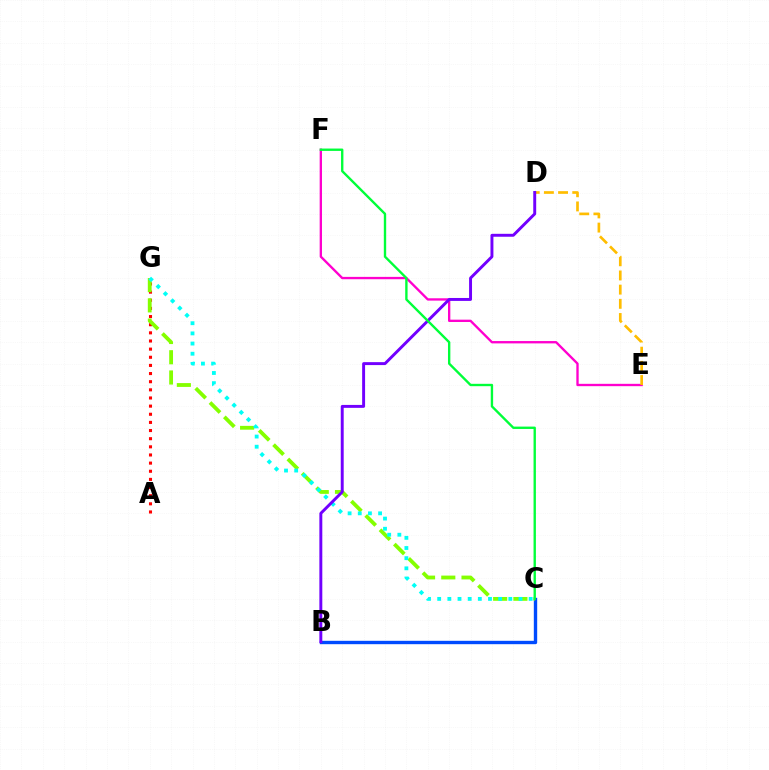{('A', 'G'): [{'color': '#ff0000', 'line_style': 'dotted', 'thickness': 2.21}], ('B', 'C'): [{'color': '#004bff', 'line_style': 'solid', 'thickness': 2.43}], ('E', 'F'): [{'color': '#ff00cf', 'line_style': 'solid', 'thickness': 1.69}], ('C', 'G'): [{'color': '#84ff00', 'line_style': 'dashed', 'thickness': 2.75}, {'color': '#00fff6', 'line_style': 'dotted', 'thickness': 2.76}], ('D', 'E'): [{'color': '#ffbd00', 'line_style': 'dashed', 'thickness': 1.93}], ('B', 'D'): [{'color': '#7200ff', 'line_style': 'solid', 'thickness': 2.11}], ('C', 'F'): [{'color': '#00ff39', 'line_style': 'solid', 'thickness': 1.7}]}